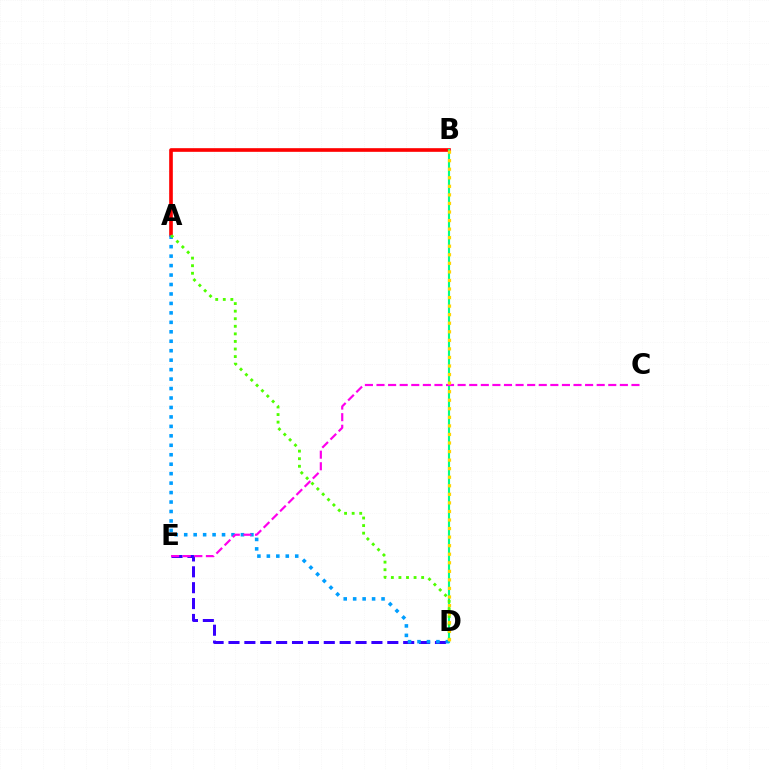{('A', 'B'): [{'color': '#ff0000', 'line_style': 'solid', 'thickness': 2.62}], ('D', 'E'): [{'color': '#3700ff', 'line_style': 'dashed', 'thickness': 2.16}], ('B', 'D'): [{'color': '#00ff86', 'line_style': 'solid', 'thickness': 1.54}, {'color': '#ffd500', 'line_style': 'dotted', 'thickness': 2.32}], ('A', 'D'): [{'color': '#009eff', 'line_style': 'dotted', 'thickness': 2.57}, {'color': '#4fff00', 'line_style': 'dotted', 'thickness': 2.06}], ('C', 'E'): [{'color': '#ff00ed', 'line_style': 'dashed', 'thickness': 1.57}]}